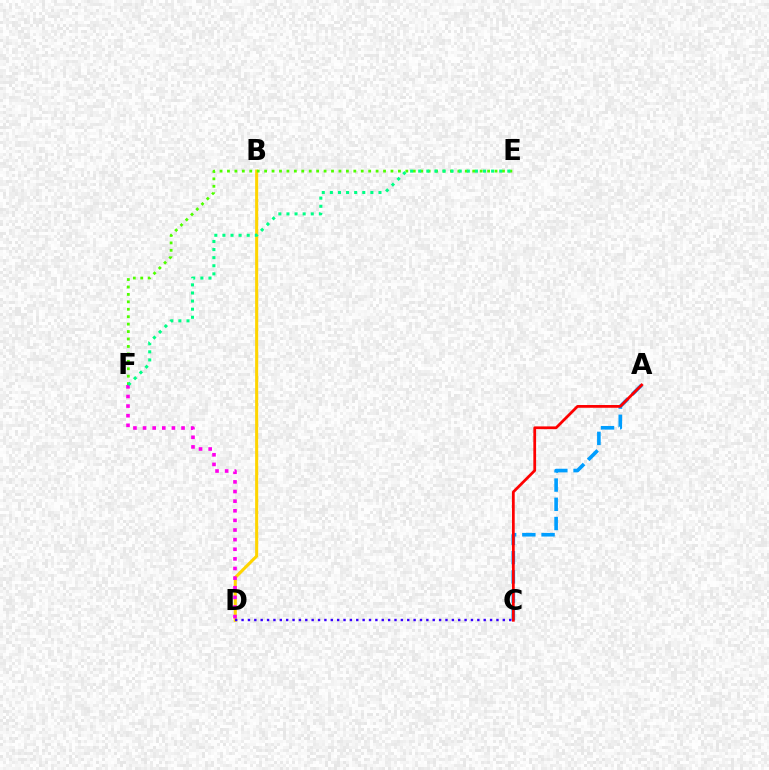{('B', 'D'): [{'color': '#ffd500', 'line_style': 'solid', 'thickness': 2.21}], ('E', 'F'): [{'color': '#4fff00', 'line_style': 'dotted', 'thickness': 2.02}, {'color': '#00ff86', 'line_style': 'dotted', 'thickness': 2.2}], ('D', 'F'): [{'color': '#ff00ed', 'line_style': 'dotted', 'thickness': 2.61}], ('A', 'C'): [{'color': '#009eff', 'line_style': 'dashed', 'thickness': 2.61}, {'color': '#ff0000', 'line_style': 'solid', 'thickness': 1.98}], ('C', 'D'): [{'color': '#3700ff', 'line_style': 'dotted', 'thickness': 1.73}]}